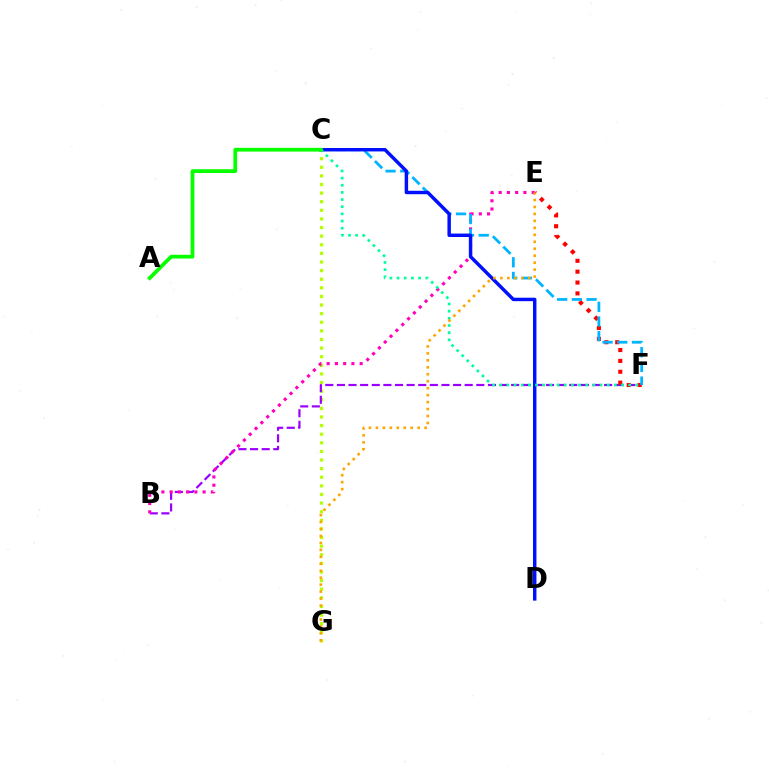{('C', 'G'): [{'color': '#b3ff00', 'line_style': 'dotted', 'thickness': 2.34}], ('B', 'F'): [{'color': '#9b00ff', 'line_style': 'dashed', 'thickness': 1.58}], ('E', 'F'): [{'color': '#ff0000', 'line_style': 'dotted', 'thickness': 2.95}], ('B', 'E'): [{'color': '#ff00bd', 'line_style': 'dotted', 'thickness': 2.24}], ('C', 'F'): [{'color': '#00b5ff', 'line_style': 'dashed', 'thickness': 2.0}, {'color': '#00ff9d', 'line_style': 'dotted', 'thickness': 1.95}], ('C', 'D'): [{'color': '#0010ff', 'line_style': 'solid', 'thickness': 2.48}], ('E', 'G'): [{'color': '#ffa500', 'line_style': 'dotted', 'thickness': 1.89}], ('A', 'C'): [{'color': '#08ff00', 'line_style': 'solid', 'thickness': 2.71}]}